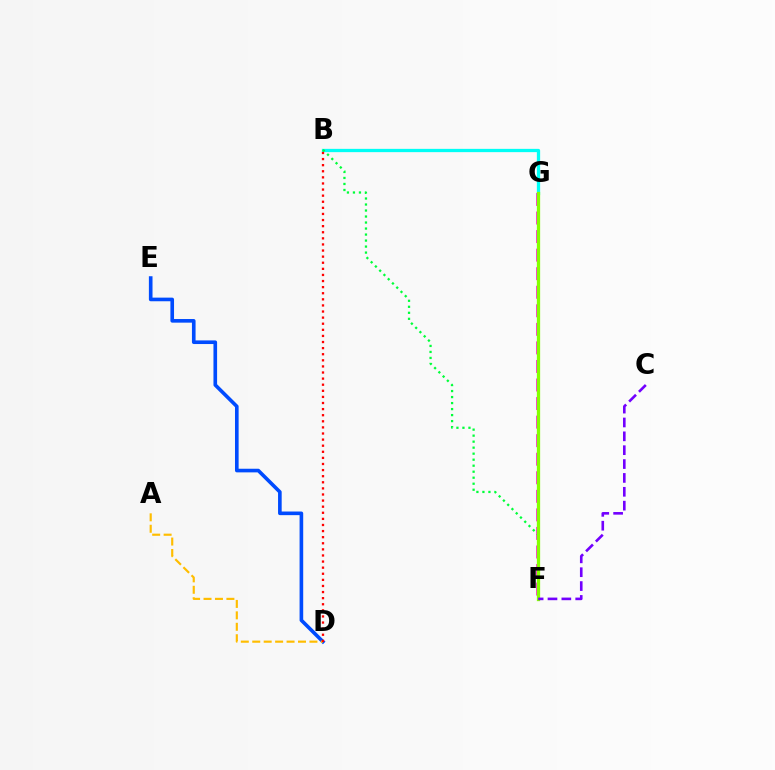{('F', 'G'): [{'color': '#ff00cf', 'line_style': 'dashed', 'thickness': 2.52}, {'color': '#84ff00', 'line_style': 'solid', 'thickness': 2.35}], ('B', 'G'): [{'color': '#00fff6', 'line_style': 'solid', 'thickness': 2.36}], ('B', 'F'): [{'color': '#00ff39', 'line_style': 'dotted', 'thickness': 1.63}], ('D', 'E'): [{'color': '#004bff', 'line_style': 'solid', 'thickness': 2.61}], ('A', 'D'): [{'color': '#ffbd00', 'line_style': 'dashed', 'thickness': 1.55}], ('B', 'D'): [{'color': '#ff0000', 'line_style': 'dotted', 'thickness': 1.66}], ('C', 'F'): [{'color': '#7200ff', 'line_style': 'dashed', 'thickness': 1.88}]}